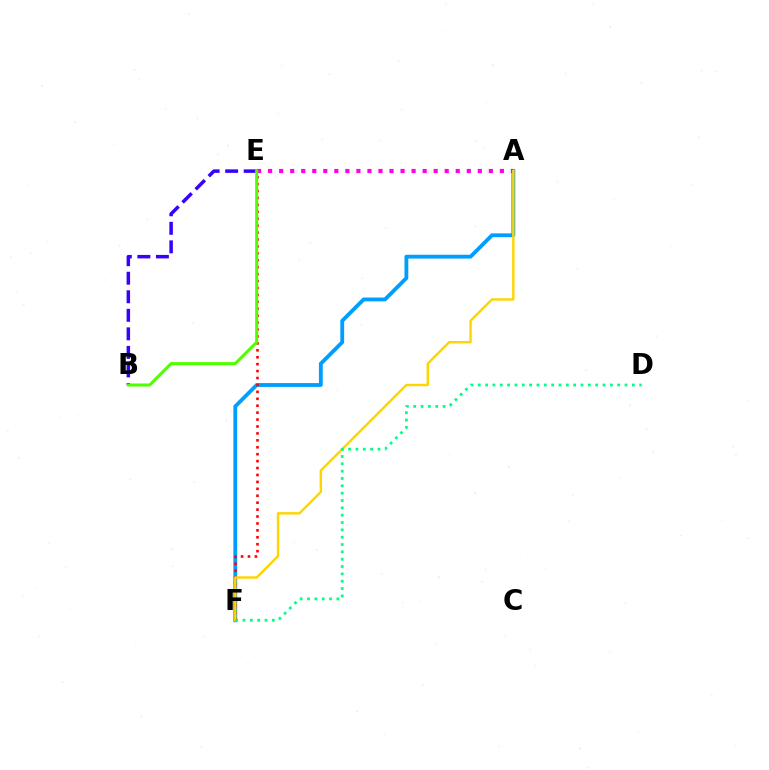{('B', 'E'): [{'color': '#3700ff', 'line_style': 'dashed', 'thickness': 2.52}, {'color': '#4fff00', 'line_style': 'solid', 'thickness': 2.19}], ('A', 'F'): [{'color': '#009eff', 'line_style': 'solid', 'thickness': 2.76}, {'color': '#ffd500', 'line_style': 'solid', 'thickness': 1.75}], ('A', 'E'): [{'color': '#ff00ed', 'line_style': 'dotted', 'thickness': 3.0}], ('E', 'F'): [{'color': '#ff0000', 'line_style': 'dotted', 'thickness': 1.88}], ('D', 'F'): [{'color': '#00ff86', 'line_style': 'dotted', 'thickness': 1.99}]}